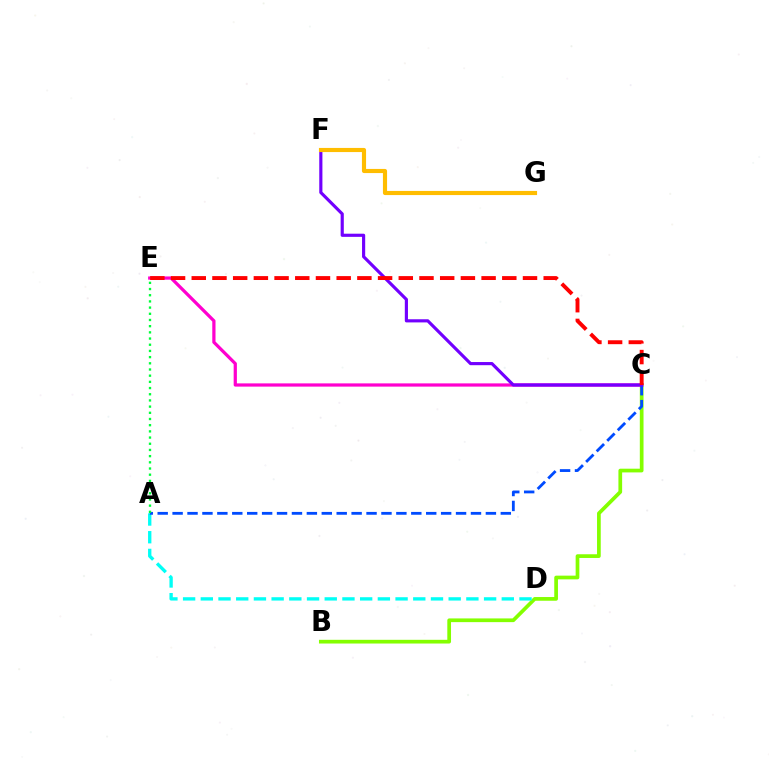{('B', 'C'): [{'color': '#84ff00', 'line_style': 'solid', 'thickness': 2.67}], ('A', 'D'): [{'color': '#00fff6', 'line_style': 'dashed', 'thickness': 2.41}], ('C', 'E'): [{'color': '#ff00cf', 'line_style': 'solid', 'thickness': 2.33}, {'color': '#ff0000', 'line_style': 'dashed', 'thickness': 2.81}], ('A', 'C'): [{'color': '#004bff', 'line_style': 'dashed', 'thickness': 2.03}], ('C', 'F'): [{'color': '#7200ff', 'line_style': 'solid', 'thickness': 2.27}], ('A', 'E'): [{'color': '#00ff39', 'line_style': 'dotted', 'thickness': 1.68}], ('F', 'G'): [{'color': '#ffbd00', 'line_style': 'solid', 'thickness': 2.98}]}